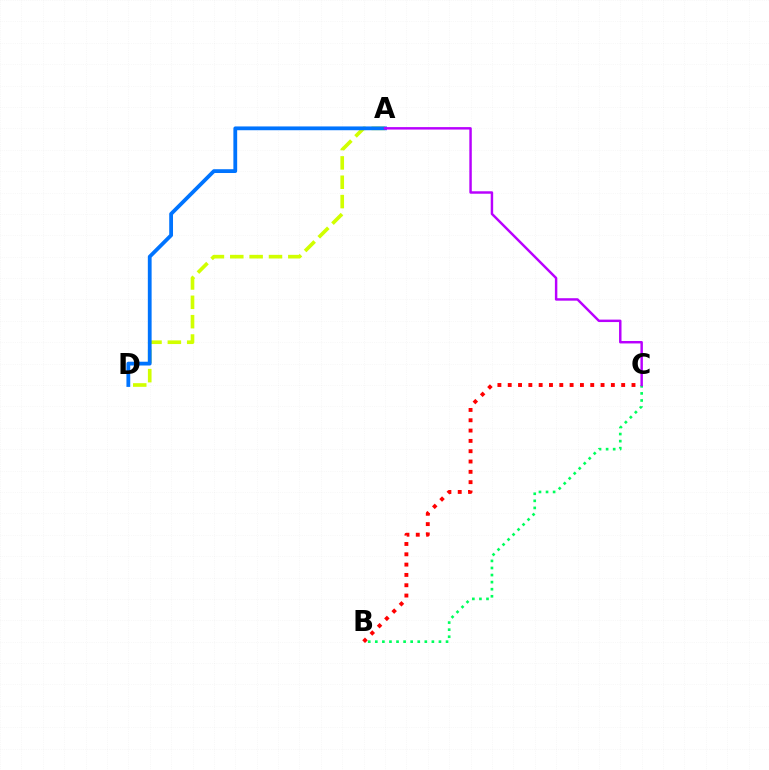{('B', 'C'): [{'color': '#ff0000', 'line_style': 'dotted', 'thickness': 2.8}, {'color': '#00ff5c', 'line_style': 'dotted', 'thickness': 1.92}], ('A', 'D'): [{'color': '#d1ff00', 'line_style': 'dashed', 'thickness': 2.63}, {'color': '#0074ff', 'line_style': 'solid', 'thickness': 2.73}], ('A', 'C'): [{'color': '#b900ff', 'line_style': 'solid', 'thickness': 1.76}]}